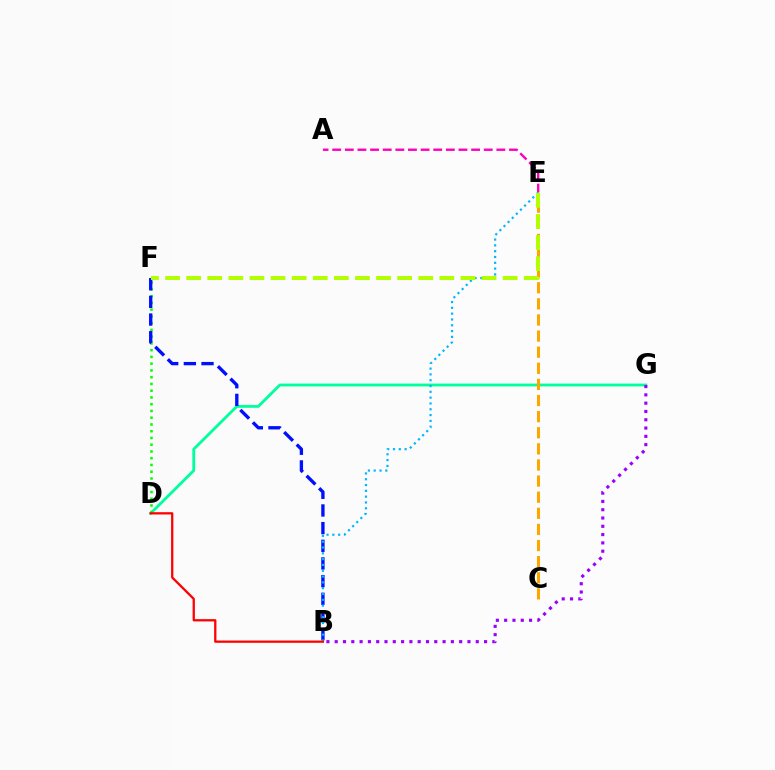{('D', 'G'): [{'color': '#00ff9d', 'line_style': 'solid', 'thickness': 2.04}], ('C', 'E'): [{'color': '#ffa500', 'line_style': 'dashed', 'thickness': 2.19}], ('A', 'E'): [{'color': '#ff00bd', 'line_style': 'dashed', 'thickness': 1.72}], ('D', 'F'): [{'color': '#08ff00', 'line_style': 'dotted', 'thickness': 1.83}], ('B', 'F'): [{'color': '#0010ff', 'line_style': 'dashed', 'thickness': 2.4}], ('B', 'E'): [{'color': '#00b5ff', 'line_style': 'dotted', 'thickness': 1.58}], ('E', 'F'): [{'color': '#b3ff00', 'line_style': 'dashed', 'thickness': 2.87}], ('B', 'G'): [{'color': '#9b00ff', 'line_style': 'dotted', 'thickness': 2.25}], ('B', 'D'): [{'color': '#ff0000', 'line_style': 'solid', 'thickness': 1.64}]}